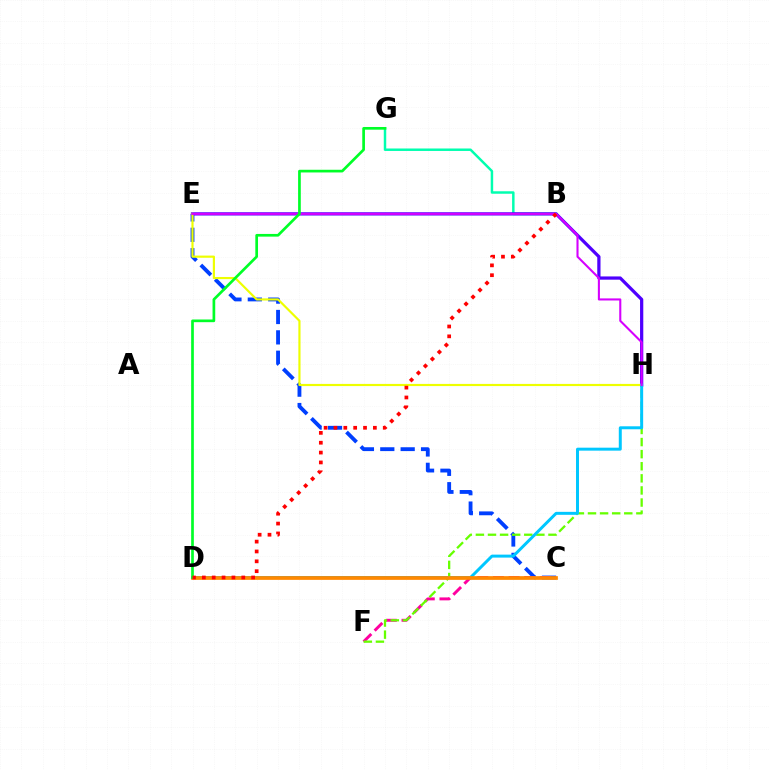{('B', 'G'): [{'color': '#00ffaf', 'line_style': 'solid', 'thickness': 1.78}], ('C', 'E'): [{'color': '#003fff', 'line_style': 'dashed', 'thickness': 2.77}], ('C', 'F'): [{'color': '#ff00a0', 'line_style': 'dashed', 'thickness': 2.12}], ('E', 'H'): [{'color': '#4f00ff', 'line_style': 'solid', 'thickness': 2.33}, {'color': '#eeff00', 'line_style': 'solid', 'thickness': 1.56}, {'color': '#d600ff', 'line_style': 'solid', 'thickness': 1.5}], ('F', 'H'): [{'color': '#66ff00', 'line_style': 'dashed', 'thickness': 1.64}], ('D', 'H'): [{'color': '#00c7ff', 'line_style': 'solid', 'thickness': 2.14}], ('C', 'D'): [{'color': '#ff8800', 'line_style': 'solid', 'thickness': 2.68}], ('D', 'G'): [{'color': '#00ff27', 'line_style': 'solid', 'thickness': 1.94}], ('B', 'D'): [{'color': '#ff0000', 'line_style': 'dotted', 'thickness': 2.68}]}